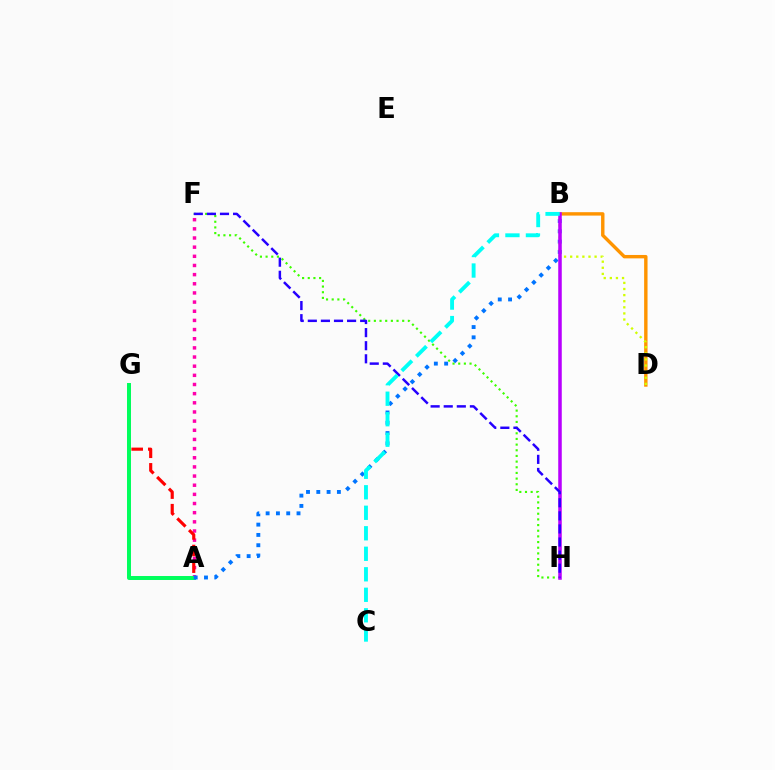{('A', 'F'): [{'color': '#ff00ac', 'line_style': 'dotted', 'thickness': 2.49}], ('B', 'D'): [{'color': '#ff9400', 'line_style': 'solid', 'thickness': 2.45}, {'color': '#d1ff00', 'line_style': 'dotted', 'thickness': 1.66}], ('A', 'G'): [{'color': '#ff0000', 'line_style': 'dashed', 'thickness': 2.25}, {'color': '#00ff5c', 'line_style': 'solid', 'thickness': 2.86}], ('F', 'H'): [{'color': '#3dff00', 'line_style': 'dotted', 'thickness': 1.54}, {'color': '#2500ff', 'line_style': 'dashed', 'thickness': 1.78}], ('A', 'B'): [{'color': '#0074ff', 'line_style': 'dotted', 'thickness': 2.8}], ('B', 'H'): [{'color': '#b900ff', 'line_style': 'solid', 'thickness': 2.54}], ('B', 'C'): [{'color': '#00fff6', 'line_style': 'dashed', 'thickness': 2.79}]}